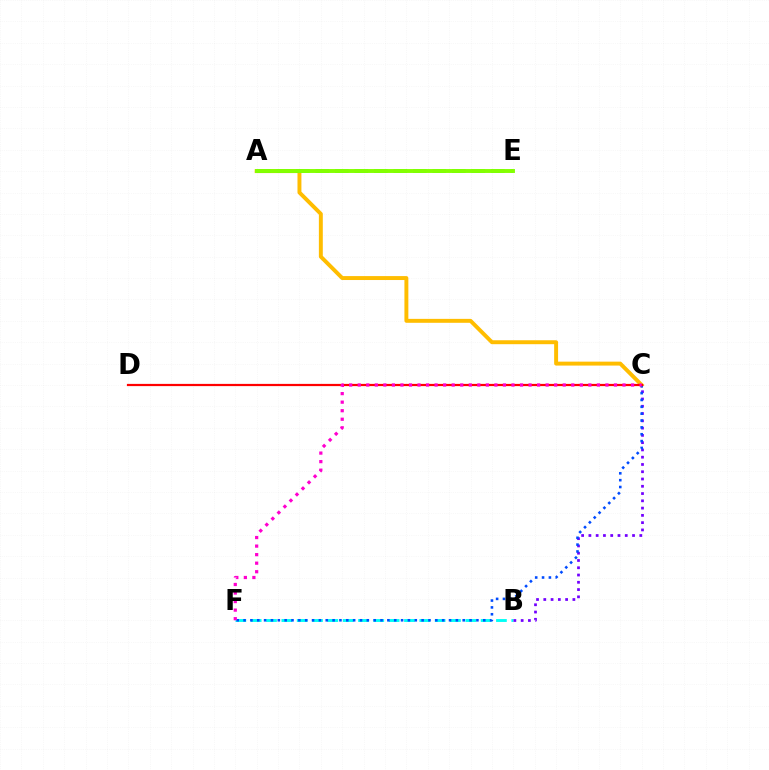{('A', 'C'): [{'color': '#ffbd00', 'line_style': 'solid', 'thickness': 2.83}], ('B', 'F'): [{'color': '#00fff6', 'line_style': 'dashed', 'thickness': 2.08}], ('A', 'E'): [{'color': '#00ff39', 'line_style': 'dashed', 'thickness': 2.65}, {'color': '#84ff00', 'line_style': 'solid', 'thickness': 2.81}], ('B', 'C'): [{'color': '#7200ff', 'line_style': 'dotted', 'thickness': 1.98}], ('C', 'F'): [{'color': '#004bff', 'line_style': 'dotted', 'thickness': 1.86}, {'color': '#ff00cf', 'line_style': 'dotted', 'thickness': 2.32}], ('C', 'D'): [{'color': '#ff0000', 'line_style': 'solid', 'thickness': 1.6}]}